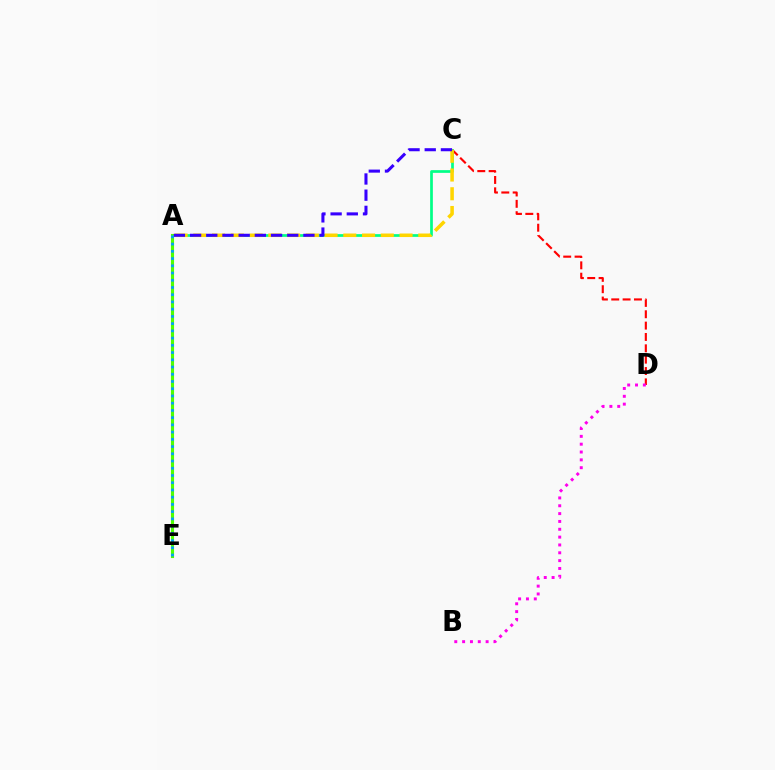{('C', 'D'): [{'color': '#ff0000', 'line_style': 'dashed', 'thickness': 1.54}], ('A', 'C'): [{'color': '#00ff86', 'line_style': 'solid', 'thickness': 1.95}, {'color': '#ffd500', 'line_style': 'dashed', 'thickness': 2.55}, {'color': '#3700ff', 'line_style': 'dashed', 'thickness': 2.2}], ('A', 'E'): [{'color': '#4fff00', 'line_style': 'solid', 'thickness': 2.25}, {'color': '#009eff', 'line_style': 'dotted', 'thickness': 1.96}], ('B', 'D'): [{'color': '#ff00ed', 'line_style': 'dotted', 'thickness': 2.13}]}